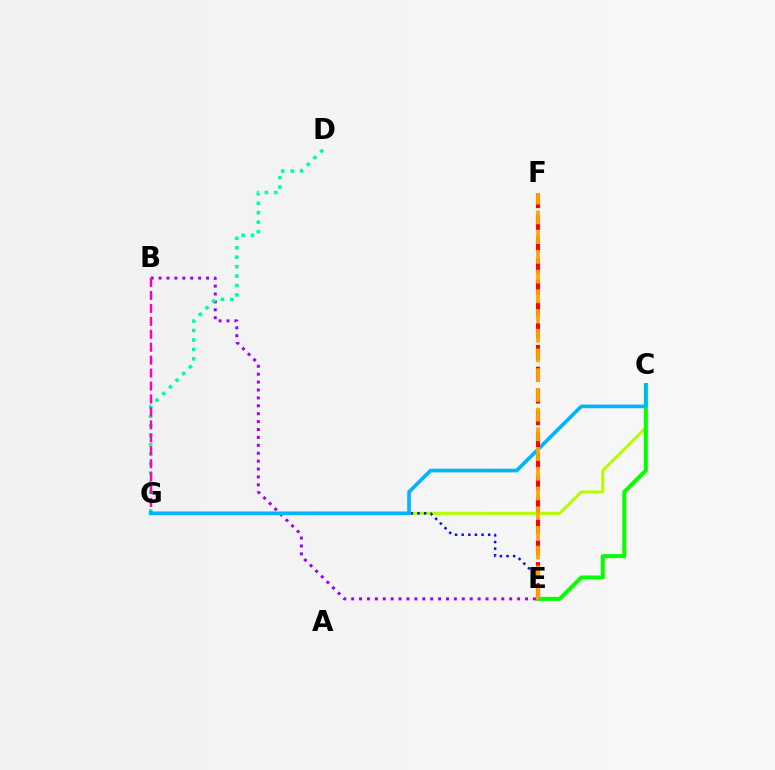{('B', 'E'): [{'color': '#9b00ff', 'line_style': 'dotted', 'thickness': 2.15}], ('C', 'G'): [{'color': '#b3ff00', 'line_style': 'solid', 'thickness': 2.18}, {'color': '#00b5ff', 'line_style': 'solid', 'thickness': 2.64}], ('E', 'G'): [{'color': '#0010ff', 'line_style': 'dotted', 'thickness': 1.8}], ('D', 'G'): [{'color': '#00ff9d', 'line_style': 'dotted', 'thickness': 2.56}], ('B', 'G'): [{'color': '#ff00bd', 'line_style': 'dashed', 'thickness': 1.76}], ('C', 'E'): [{'color': '#08ff00', 'line_style': 'solid', 'thickness': 2.9}], ('E', 'F'): [{'color': '#ff0000', 'line_style': 'dashed', 'thickness': 2.95}, {'color': '#ffa500', 'line_style': 'dashed', 'thickness': 2.68}]}